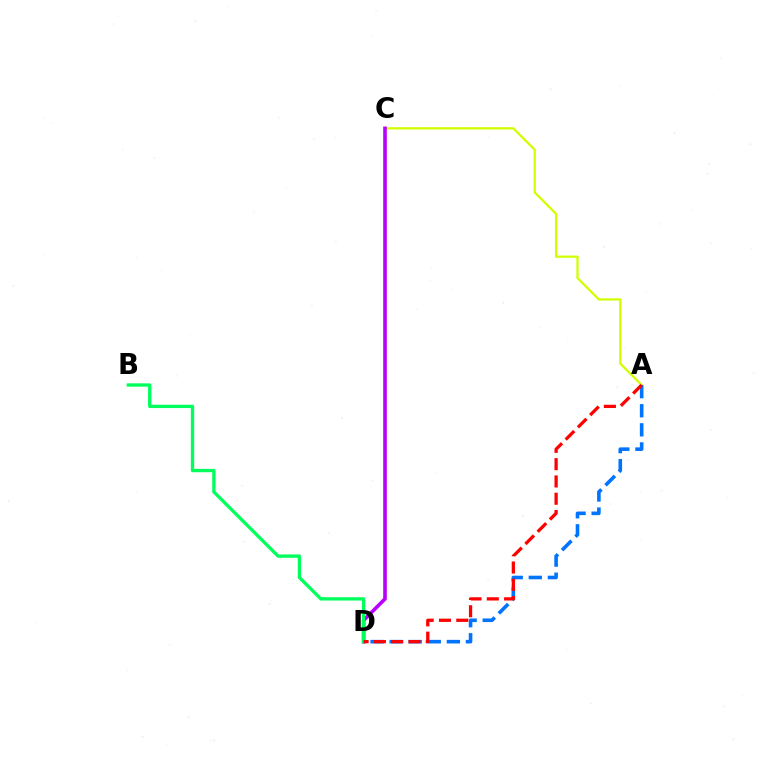{('A', 'C'): [{'color': '#d1ff00', 'line_style': 'solid', 'thickness': 1.64}], ('A', 'D'): [{'color': '#0074ff', 'line_style': 'dashed', 'thickness': 2.59}, {'color': '#ff0000', 'line_style': 'dashed', 'thickness': 2.35}], ('C', 'D'): [{'color': '#b900ff', 'line_style': 'solid', 'thickness': 2.6}], ('B', 'D'): [{'color': '#00ff5c', 'line_style': 'solid', 'thickness': 2.39}]}